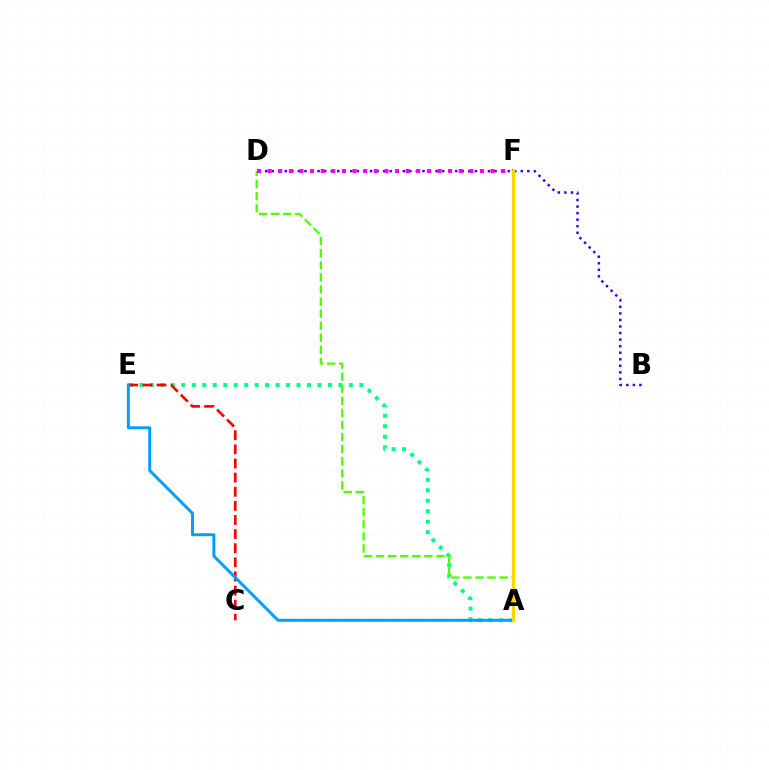{('A', 'E'): [{'color': '#00ff86', 'line_style': 'dotted', 'thickness': 2.85}, {'color': '#009eff', 'line_style': 'solid', 'thickness': 2.14}], ('C', 'E'): [{'color': '#ff0000', 'line_style': 'dashed', 'thickness': 1.92}], ('B', 'D'): [{'color': '#3700ff', 'line_style': 'dotted', 'thickness': 1.78}], ('A', 'D'): [{'color': '#4fff00', 'line_style': 'dashed', 'thickness': 1.64}], ('D', 'F'): [{'color': '#ff00ed', 'line_style': 'dotted', 'thickness': 2.89}], ('A', 'F'): [{'color': '#ffd500', 'line_style': 'solid', 'thickness': 2.31}]}